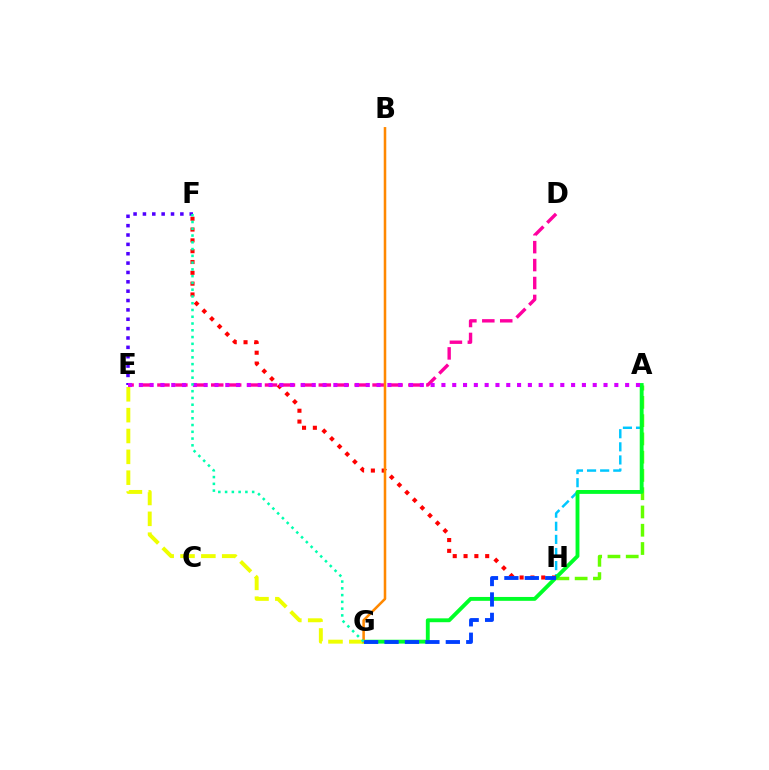{('D', 'E'): [{'color': '#ff00a0', 'line_style': 'dashed', 'thickness': 2.44}], ('A', 'H'): [{'color': '#66ff00', 'line_style': 'dashed', 'thickness': 2.48}, {'color': '#00c7ff', 'line_style': 'dashed', 'thickness': 1.78}], ('E', 'F'): [{'color': '#4f00ff', 'line_style': 'dotted', 'thickness': 2.54}], ('A', 'G'): [{'color': '#00ff27', 'line_style': 'solid', 'thickness': 2.79}], ('F', 'H'): [{'color': '#ff0000', 'line_style': 'dotted', 'thickness': 2.94}], ('E', 'G'): [{'color': '#eeff00', 'line_style': 'dashed', 'thickness': 2.83}], ('A', 'E'): [{'color': '#d600ff', 'line_style': 'dotted', 'thickness': 2.94}], ('B', 'G'): [{'color': '#ff8800', 'line_style': 'solid', 'thickness': 1.83}], ('G', 'H'): [{'color': '#003fff', 'line_style': 'dashed', 'thickness': 2.77}], ('F', 'G'): [{'color': '#00ffaf', 'line_style': 'dotted', 'thickness': 1.84}]}